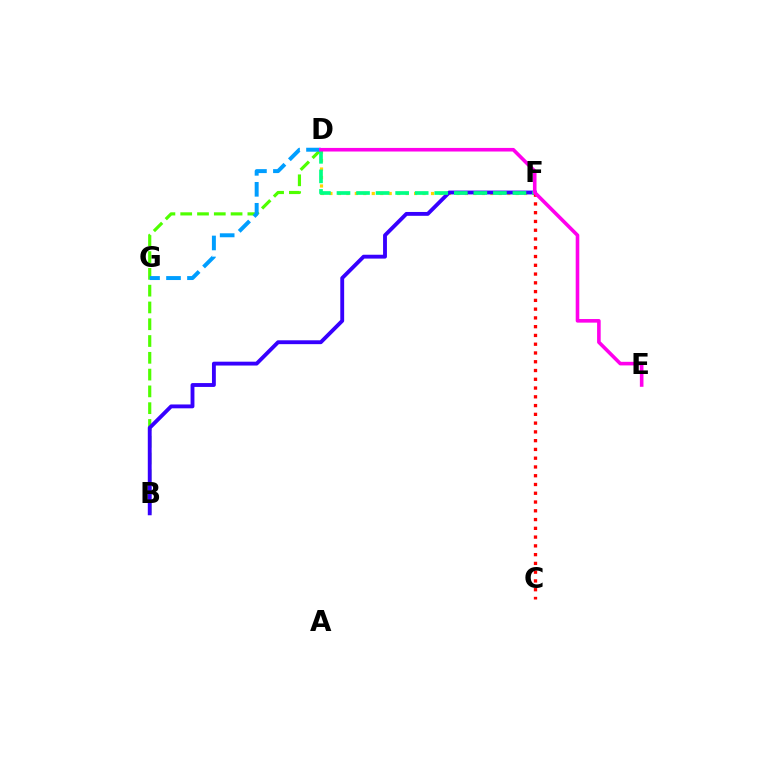{('D', 'F'): [{'color': '#ffd500', 'line_style': 'dotted', 'thickness': 2.3}, {'color': '#00ff86', 'line_style': 'dashed', 'thickness': 2.66}], ('B', 'D'): [{'color': '#4fff00', 'line_style': 'dashed', 'thickness': 2.28}], ('B', 'F'): [{'color': '#3700ff', 'line_style': 'solid', 'thickness': 2.78}], ('D', 'G'): [{'color': '#009eff', 'line_style': 'dashed', 'thickness': 2.85}], ('C', 'F'): [{'color': '#ff0000', 'line_style': 'dotted', 'thickness': 2.38}], ('D', 'E'): [{'color': '#ff00ed', 'line_style': 'solid', 'thickness': 2.59}]}